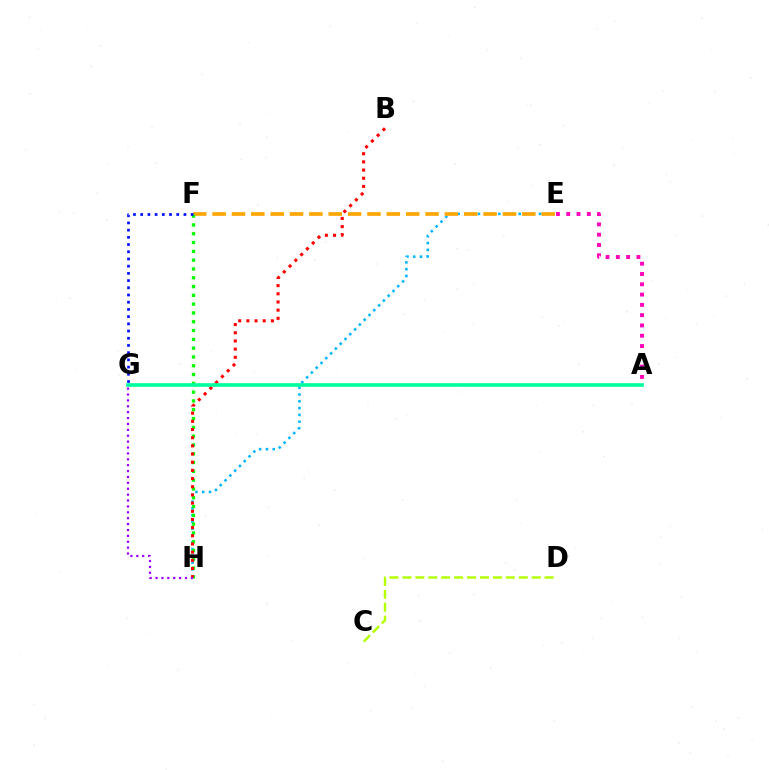{('E', 'H'): [{'color': '#00b5ff', 'line_style': 'dotted', 'thickness': 1.84}], ('E', 'F'): [{'color': '#ffa500', 'line_style': 'dashed', 'thickness': 2.63}], ('F', 'H'): [{'color': '#08ff00', 'line_style': 'dotted', 'thickness': 2.39}], ('A', 'E'): [{'color': '#ff00bd', 'line_style': 'dotted', 'thickness': 2.8}], ('B', 'H'): [{'color': '#ff0000', 'line_style': 'dotted', 'thickness': 2.22}], ('F', 'G'): [{'color': '#0010ff', 'line_style': 'dotted', 'thickness': 1.96}], ('C', 'D'): [{'color': '#b3ff00', 'line_style': 'dashed', 'thickness': 1.76}], ('A', 'G'): [{'color': '#00ff9d', 'line_style': 'solid', 'thickness': 2.61}], ('G', 'H'): [{'color': '#9b00ff', 'line_style': 'dotted', 'thickness': 1.6}]}